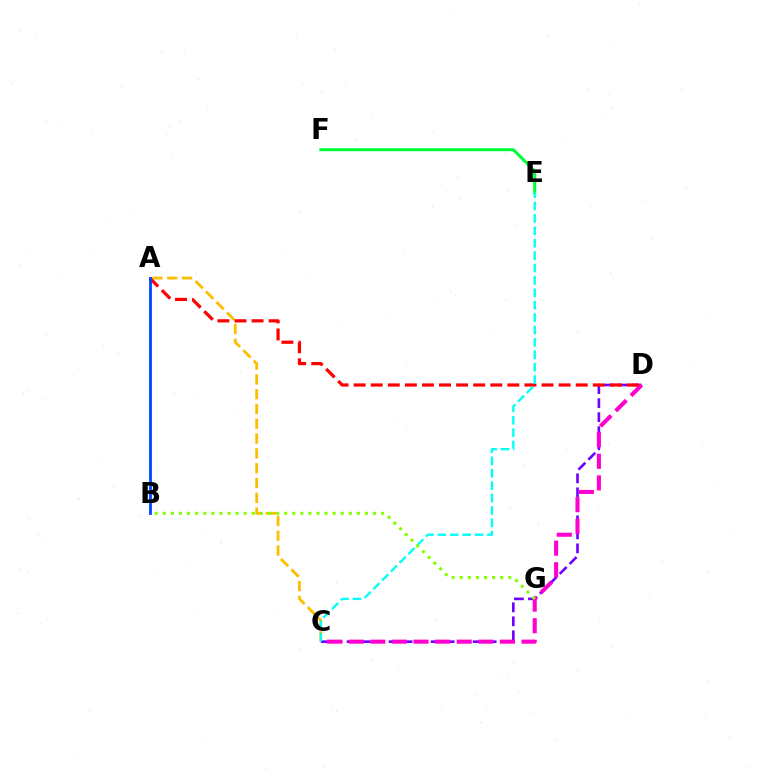{('A', 'C'): [{'color': '#ffbd00', 'line_style': 'dashed', 'thickness': 2.01}], ('E', 'F'): [{'color': '#00ff39', 'line_style': 'solid', 'thickness': 2.18}], ('C', 'D'): [{'color': '#7200ff', 'line_style': 'dashed', 'thickness': 1.9}, {'color': '#ff00cf', 'line_style': 'dashed', 'thickness': 2.94}], ('A', 'D'): [{'color': '#ff0000', 'line_style': 'dashed', 'thickness': 2.32}], ('C', 'E'): [{'color': '#00fff6', 'line_style': 'dashed', 'thickness': 1.68}], ('B', 'G'): [{'color': '#84ff00', 'line_style': 'dotted', 'thickness': 2.2}], ('A', 'B'): [{'color': '#004bff', 'line_style': 'solid', 'thickness': 2.02}]}